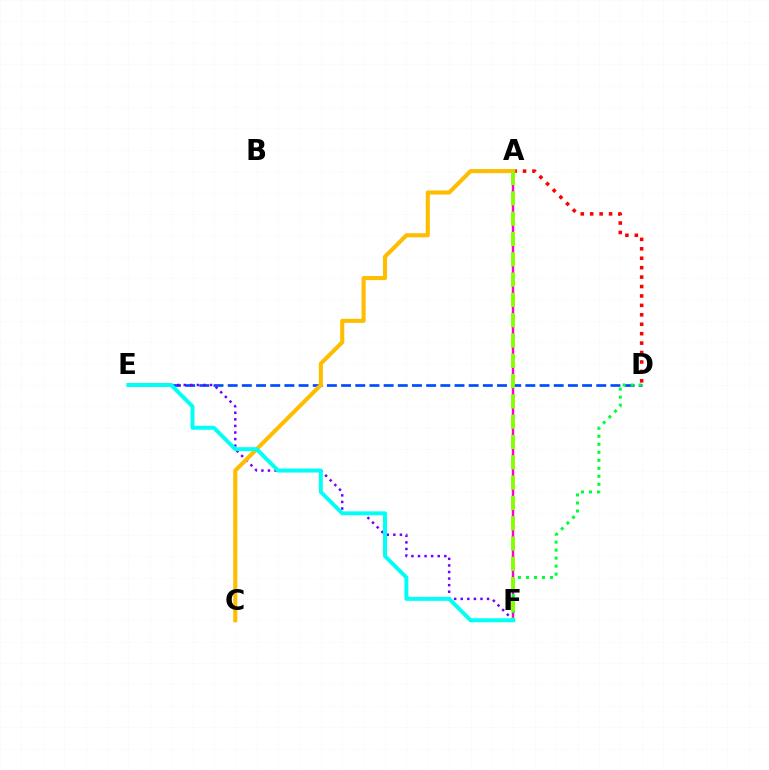{('D', 'E'): [{'color': '#004bff', 'line_style': 'dashed', 'thickness': 1.93}], ('E', 'F'): [{'color': '#7200ff', 'line_style': 'dotted', 'thickness': 1.79}, {'color': '#00fff6', 'line_style': 'solid', 'thickness': 2.85}], ('A', 'D'): [{'color': '#ff0000', 'line_style': 'dotted', 'thickness': 2.56}], ('A', 'F'): [{'color': '#ff00cf', 'line_style': 'solid', 'thickness': 1.73}, {'color': '#84ff00', 'line_style': 'dashed', 'thickness': 2.76}], ('D', 'F'): [{'color': '#00ff39', 'line_style': 'dotted', 'thickness': 2.17}], ('A', 'C'): [{'color': '#ffbd00', 'line_style': 'solid', 'thickness': 2.94}]}